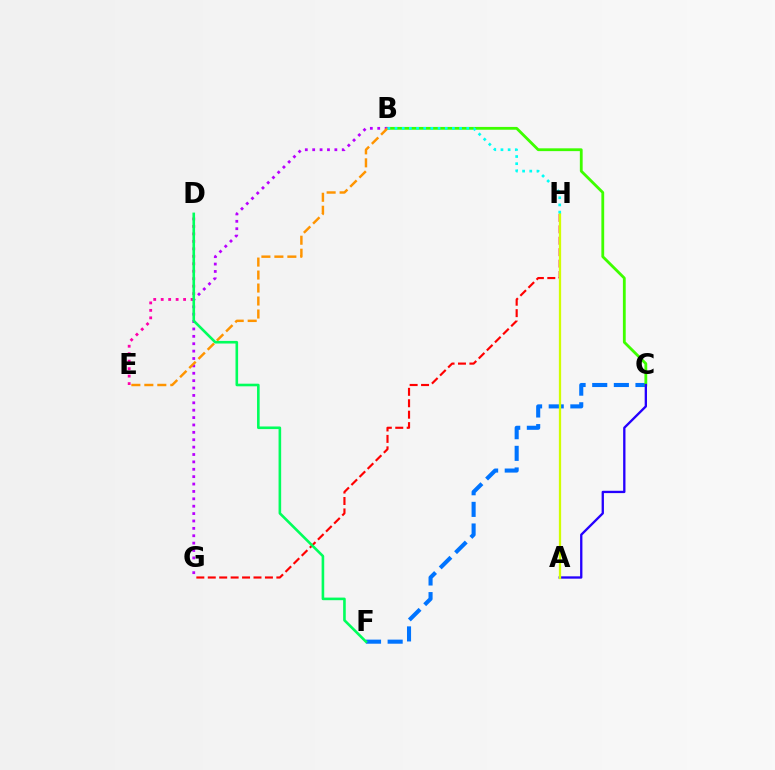{('C', 'F'): [{'color': '#0074ff', 'line_style': 'dashed', 'thickness': 2.94}], ('B', 'C'): [{'color': '#3dff00', 'line_style': 'solid', 'thickness': 2.02}], ('D', 'E'): [{'color': '#ff00ac', 'line_style': 'dotted', 'thickness': 2.03}], ('G', 'H'): [{'color': '#ff0000', 'line_style': 'dashed', 'thickness': 1.55}], ('A', 'C'): [{'color': '#2500ff', 'line_style': 'solid', 'thickness': 1.67}], ('B', 'G'): [{'color': '#b900ff', 'line_style': 'dotted', 'thickness': 2.01}], ('B', 'E'): [{'color': '#ff9400', 'line_style': 'dashed', 'thickness': 1.76}], ('A', 'H'): [{'color': '#d1ff00', 'line_style': 'solid', 'thickness': 1.63}], ('D', 'F'): [{'color': '#00ff5c', 'line_style': 'solid', 'thickness': 1.88}], ('B', 'H'): [{'color': '#00fff6', 'line_style': 'dotted', 'thickness': 1.95}]}